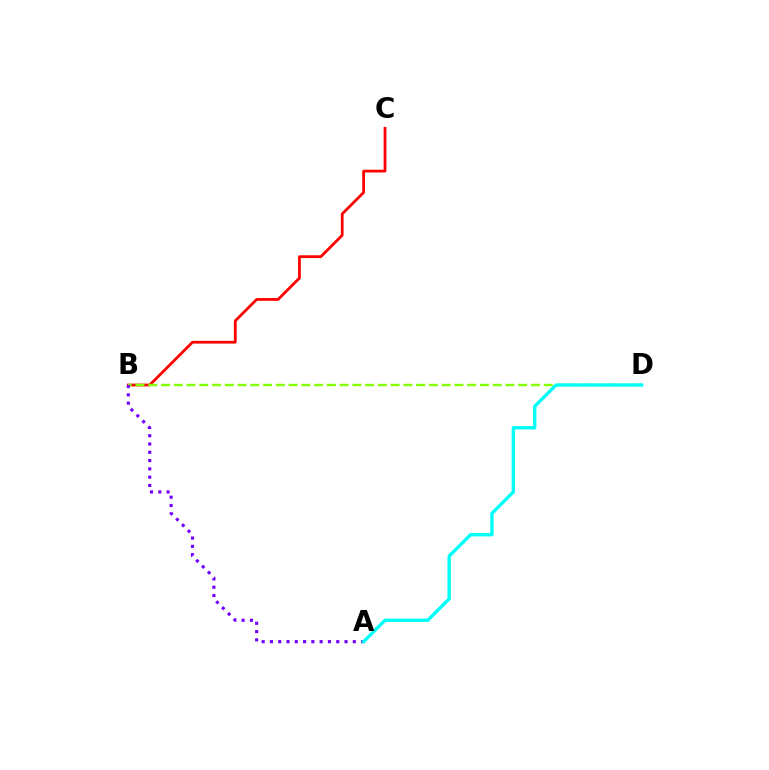{('B', 'C'): [{'color': '#ff0000', 'line_style': 'solid', 'thickness': 2.0}], ('B', 'D'): [{'color': '#84ff00', 'line_style': 'dashed', 'thickness': 1.73}], ('A', 'B'): [{'color': '#7200ff', 'line_style': 'dotted', 'thickness': 2.25}], ('A', 'D'): [{'color': '#00fff6', 'line_style': 'solid', 'thickness': 2.42}]}